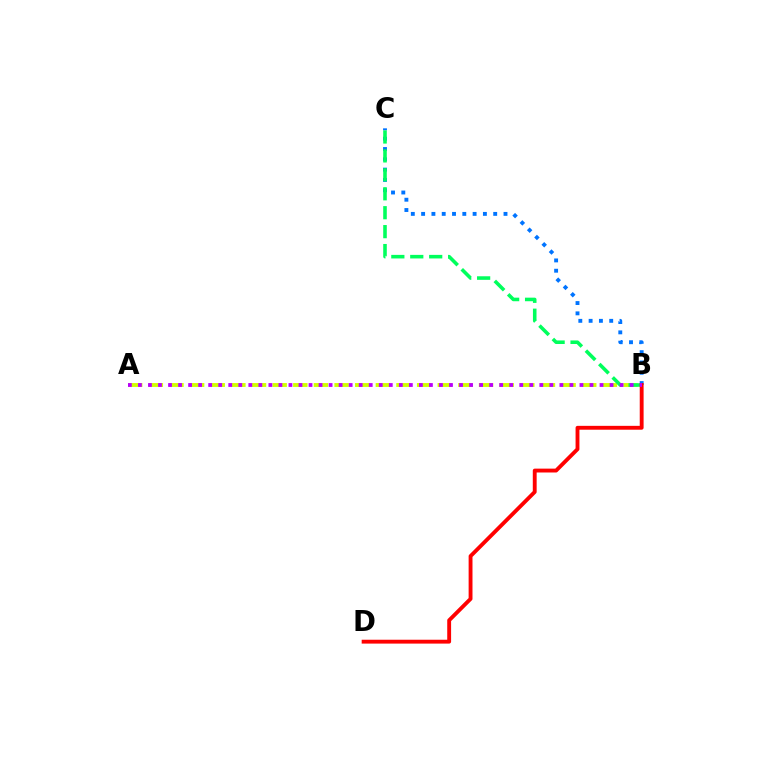{('A', 'B'): [{'color': '#d1ff00', 'line_style': 'dashed', 'thickness': 2.8}, {'color': '#b900ff', 'line_style': 'dotted', 'thickness': 2.73}], ('B', 'C'): [{'color': '#0074ff', 'line_style': 'dotted', 'thickness': 2.8}, {'color': '#00ff5c', 'line_style': 'dashed', 'thickness': 2.57}], ('B', 'D'): [{'color': '#ff0000', 'line_style': 'solid', 'thickness': 2.78}]}